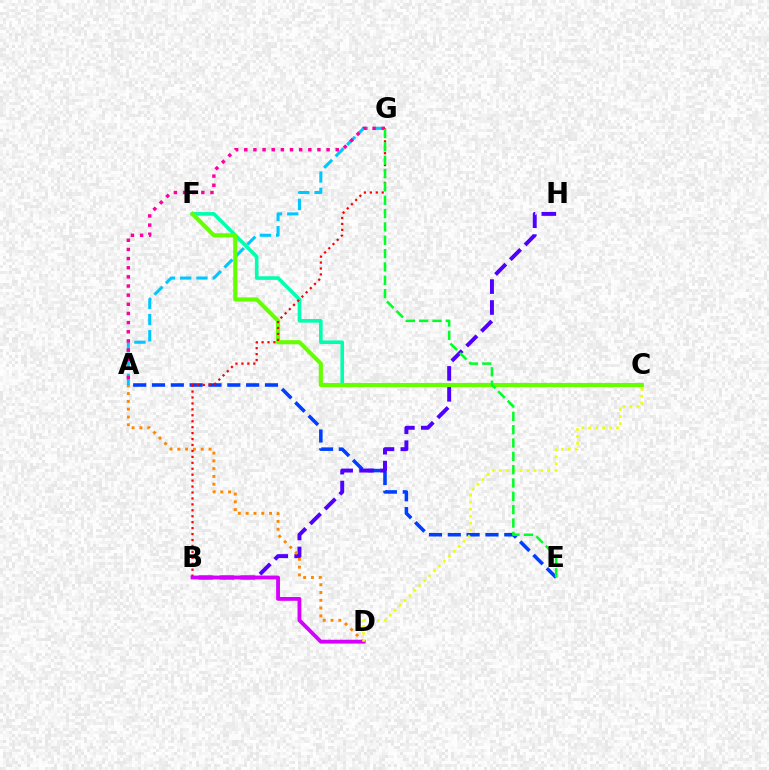{('A', 'E'): [{'color': '#003fff', 'line_style': 'dashed', 'thickness': 2.56}], ('C', 'F'): [{'color': '#00ffaf', 'line_style': 'solid', 'thickness': 2.6}, {'color': '#66ff00', 'line_style': 'solid', 'thickness': 2.96}], ('A', 'G'): [{'color': '#00c7ff', 'line_style': 'dashed', 'thickness': 2.21}, {'color': '#ff00a0', 'line_style': 'dotted', 'thickness': 2.49}], ('B', 'H'): [{'color': '#4f00ff', 'line_style': 'dashed', 'thickness': 2.84}], ('A', 'D'): [{'color': '#ff8800', 'line_style': 'dotted', 'thickness': 2.12}], ('B', 'G'): [{'color': '#ff0000', 'line_style': 'dotted', 'thickness': 1.61}], ('B', 'D'): [{'color': '#d600ff', 'line_style': 'solid', 'thickness': 2.76}], ('C', 'D'): [{'color': '#eeff00', 'line_style': 'dotted', 'thickness': 1.89}], ('E', 'G'): [{'color': '#00ff27', 'line_style': 'dashed', 'thickness': 1.81}]}